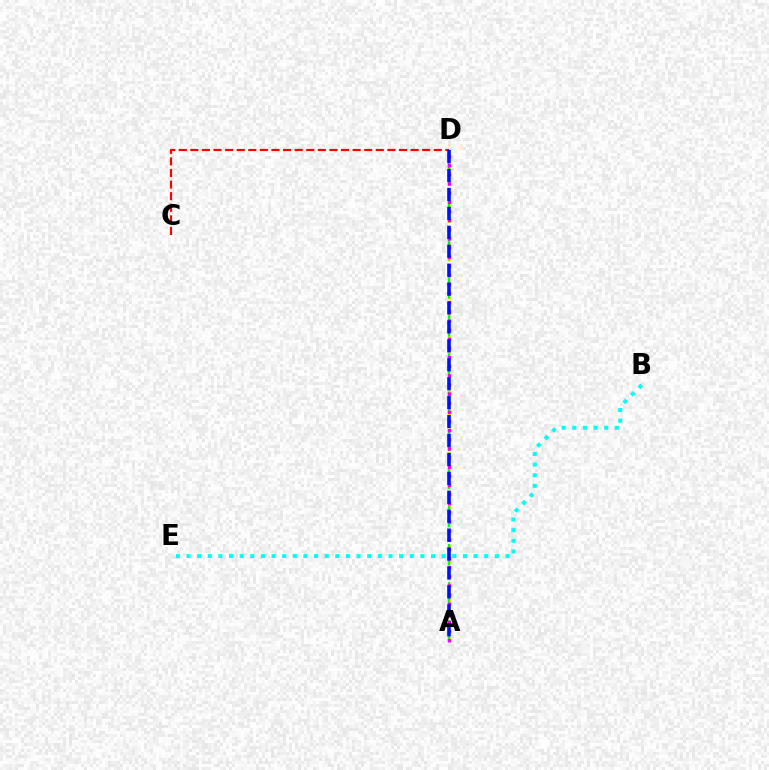{('C', 'D'): [{'color': '#ff0000', 'line_style': 'dashed', 'thickness': 1.57}], ('A', 'D'): [{'color': '#fcf500', 'line_style': 'dotted', 'thickness': 2.1}, {'color': '#08ff00', 'line_style': 'dashed', 'thickness': 1.73}, {'color': '#ee00ff', 'line_style': 'dotted', 'thickness': 2.48}, {'color': '#0010ff', 'line_style': 'dashed', 'thickness': 2.57}], ('B', 'E'): [{'color': '#00fff6', 'line_style': 'dotted', 'thickness': 2.89}]}